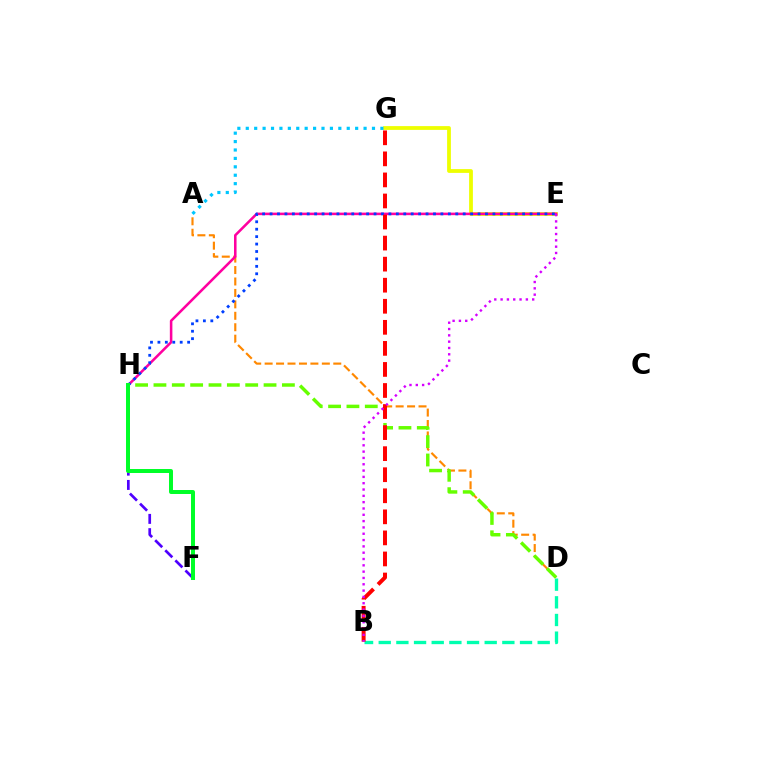{('B', 'D'): [{'color': '#00ffaf', 'line_style': 'dashed', 'thickness': 2.4}], ('A', 'D'): [{'color': '#ff8800', 'line_style': 'dashed', 'thickness': 1.55}], ('D', 'H'): [{'color': '#66ff00', 'line_style': 'dashed', 'thickness': 2.49}], ('E', 'G'): [{'color': '#eeff00', 'line_style': 'solid', 'thickness': 2.72}], ('F', 'H'): [{'color': '#4f00ff', 'line_style': 'dashed', 'thickness': 1.94}, {'color': '#00ff27', 'line_style': 'solid', 'thickness': 2.87}], ('E', 'H'): [{'color': '#ff00a0', 'line_style': 'solid', 'thickness': 1.84}, {'color': '#003fff', 'line_style': 'dotted', 'thickness': 2.02}], ('B', 'G'): [{'color': '#ff0000', 'line_style': 'dashed', 'thickness': 2.86}], ('A', 'G'): [{'color': '#00c7ff', 'line_style': 'dotted', 'thickness': 2.29}], ('B', 'E'): [{'color': '#d600ff', 'line_style': 'dotted', 'thickness': 1.72}]}